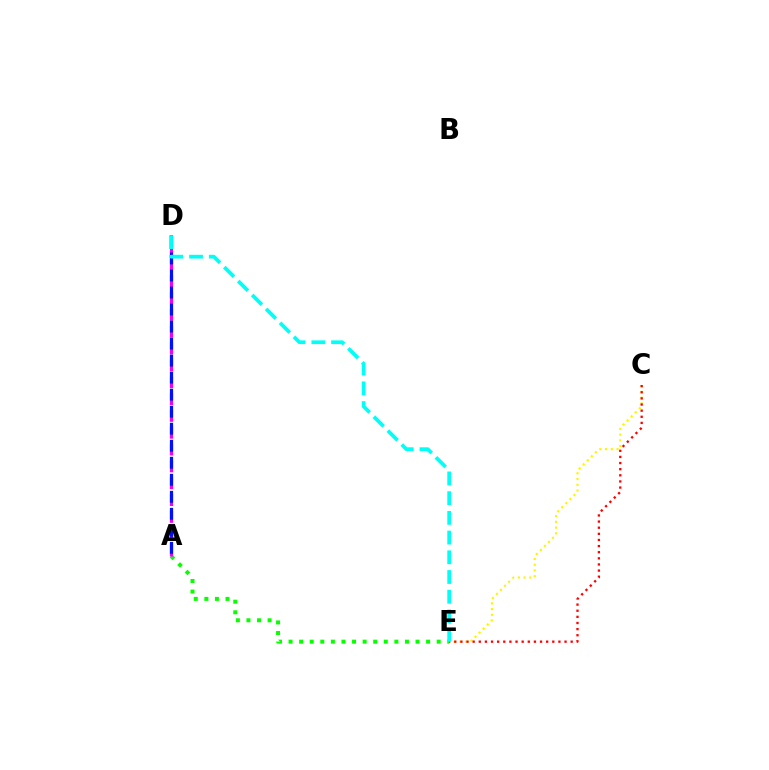{('A', 'E'): [{'color': '#08ff00', 'line_style': 'dotted', 'thickness': 2.87}], ('A', 'D'): [{'color': '#ee00ff', 'line_style': 'dashed', 'thickness': 2.29}, {'color': '#0010ff', 'line_style': 'dashed', 'thickness': 2.31}], ('C', 'E'): [{'color': '#fcf500', 'line_style': 'dotted', 'thickness': 1.56}, {'color': '#ff0000', 'line_style': 'dotted', 'thickness': 1.66}], ('D', 'E'): [{'color': '#00fff6', 'line_style': 'dashed', 'thickness': 2.68}]}